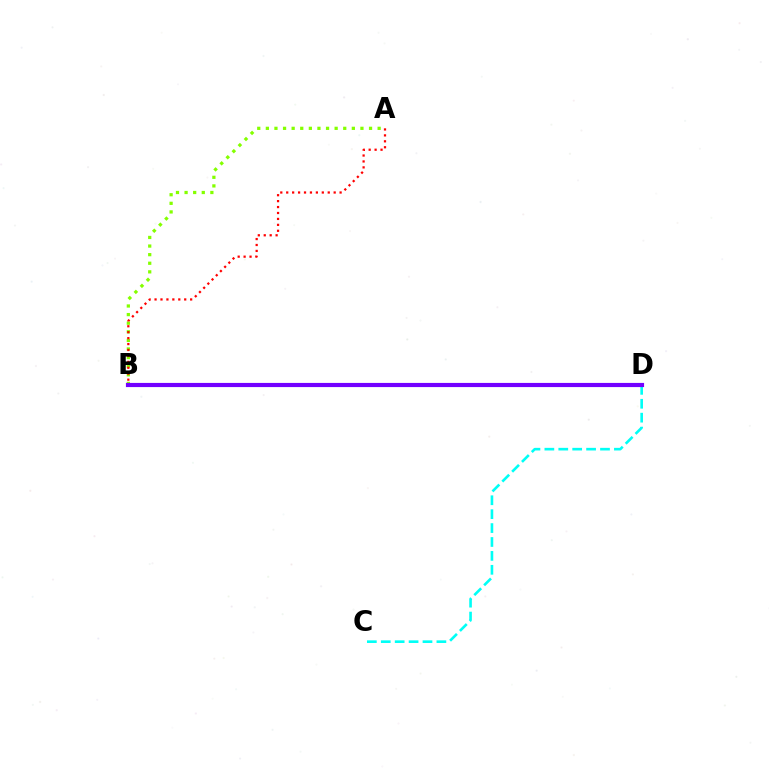{('A', 'B'): [{'color': '#84ff00', 'line_style': 'dotted', 'thickness': 2.34}, {'color': '#ff0000', 'line_style': 'dotted', 'thickness': 1.61}], ('C', 'D'): [{'color': '#00fff6', 'line_style': 'dashed', 'thickness': 1.89}], ('B', 'D'): [{'color': '#7200ff', 'line_style': 'solid', 'thickness': 3.0}]}